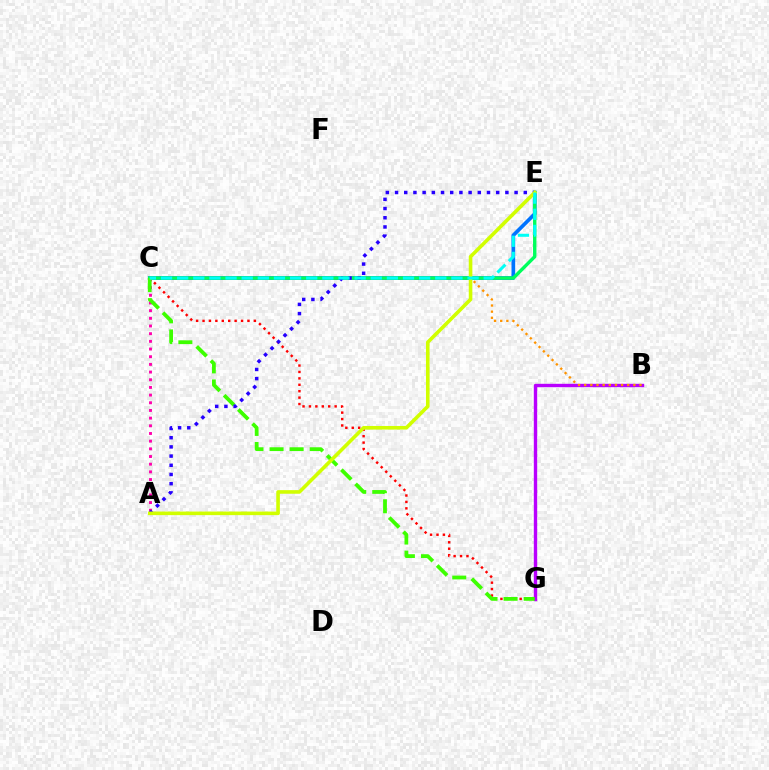{('C', 'G'): [{'color': '#ff0000', 'line_style': 'dotted', 'thickness': 1.74}, {'color': '#3dff00', 'line_style': 'dashed', 'thickness': 2.73}], ('B', 'G'): [{'color': '#b900ff', 'line_style': 'solid', 'thickness': 2.44}], ('C', 'E'): [{'color': '#0074ff', 'line_style': 'solid', 'thickness': 2.65}, {'color': '#00ff5c', 'line_style': 'solid', 'thickness': 2.44}, {'color': '#00fff6', 'line_style': 'dashed', 'thickness': 2.19}], ('A', 'C'): [{'color': '#ff00ac', 'line_style': 'dotted', 'thickness': 2.09}], ('B', 'C'): [{'color': '#ff9400', 'line_style': 'dotted', 'thickness': 1.67}], ('A', 'E'): [{'color': '#2500ff', 'line_style': 'dotted', 'thickness': 2.5}, {'color': '#d1ff00', 'line_style': 'solid', 'thickness': 2.59}]}